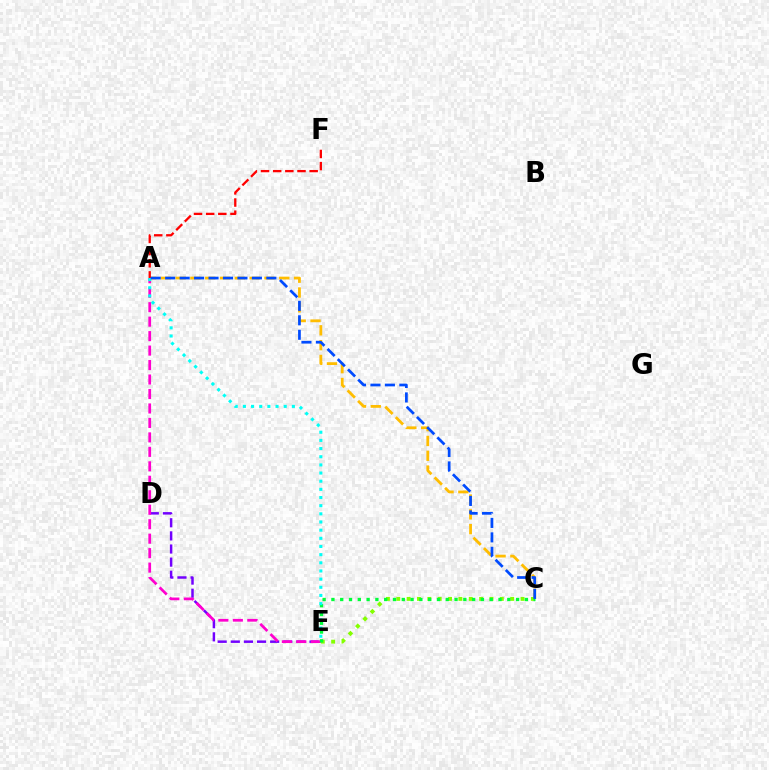{('C', 'E'): [{'color': '#84ff00', 'line_style': 'dotted', 'thickness': 2.81}, {'color': '#00ff39', 'line_style': 'dotted', 'thickness': 2.39}], ('D', 'E'): [{'color': '#7200ff', 'line_style': 'dashed', 'thickness': 1.78}], ('A', 'C'): [{'color': '#ffbd00', 'line_style': 'dashed', 'thickness': 2.01}, {'color': '#004bff', 'line_style': 'dashed', 'thickness': 1.96}], ('A', 'E'): [{'color': '#ff00cf', 'line_style': 'dashed', 'thickness': 1.97}, {'color': '#00fff6', 'line_style': 'dotted', 'thickness': 2.22}], ('A', 'F'): [{'color': '#ff0000', 'line_style': 'dashed', 'thickness': 1.65}]}